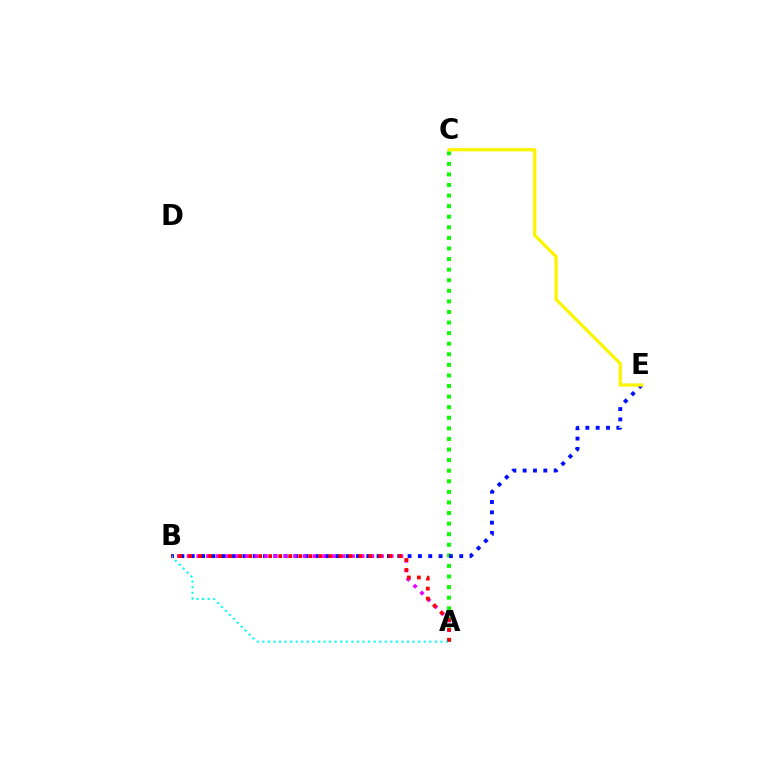{('A', 'C'): [{'color': '#08ff00', 'line_style': 'dotted', 'thickness': 2.87}], ('B', 'E'): [{'color': '#0010ff', 'line_style': 'dotted', 'thickness': 2.81}], ('A', 'B'): [{'color': '#ee00ff', 'line_style': 'dotted', 'thickness': 2.63}, {'color': '#00fff6', 'line_style': 'dotted', 'thickness': 1.51}, {'color': '#ff0000', 'line_style': 'dotted', 'thickness': 2.72}], ('C', 'E'): [{'color': '#fcf500', 'line_style': 'solid', 'thickness': 2.37}]}